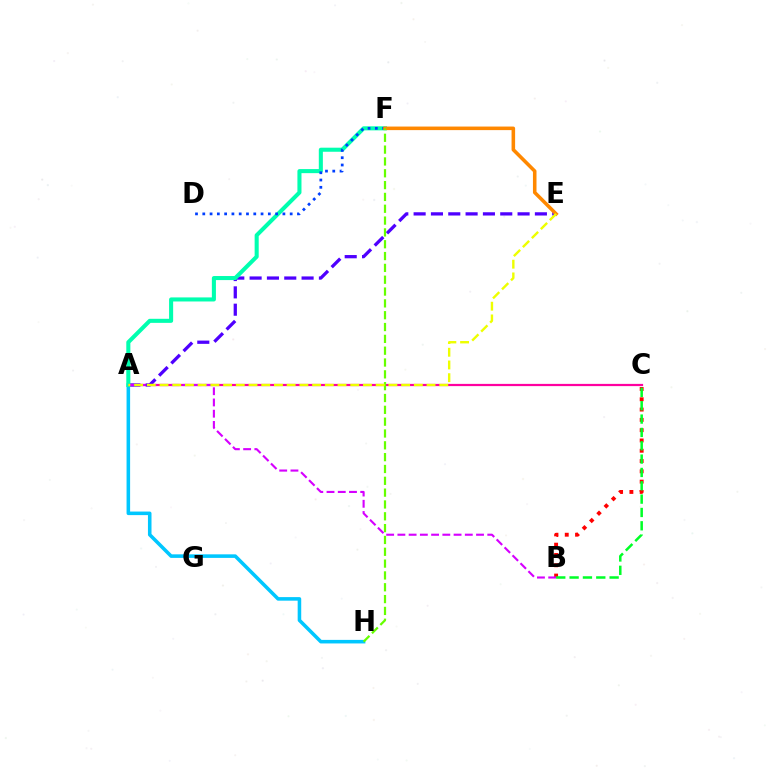{('A', 'C'): [{'color': '#ff00a0', 'line_style': 'solid', 'thickness': 1.6}], ('A', 'E'): [{'color': '#4f00ff', 'line_style': 'dashed', 'thickness': 2.35}, {'color': '#eeff00', 'line_style': 'dashed', 'thickness': 1.73}], ('B', 'C'): [{'color': '#ff0000', 'line_style': 'dotted', 'thickness': 2.8}, {'color': '#00ff27', 'line_style': 'dashed', 'thickness': 1.81}], ('A', 'H'): [{'color': '#00c7ff', 'line_style': 'solid', 'thickness': 2.56}], ('A', 'F'): [{'color': '#00ffaf', 'line_style': 'solid', 'thickness': 2.93}], ('D', 'F'): [{'color': '#003fff', 'line_style': 'dotted', 'thickness': 1.98}], ('E', 'F'): [{'color': '#ff8800', 'line_style': 'solid', 'thickness': 2.56}], ('F', 'H'): [{'color': '#66ff00', 'line_style': 'dashed', 'thickness': 1.61}], ('A', 'B'): [{'color': '#d600ff', 'line_style': 'dashed', 'thickness': 1.53}]}